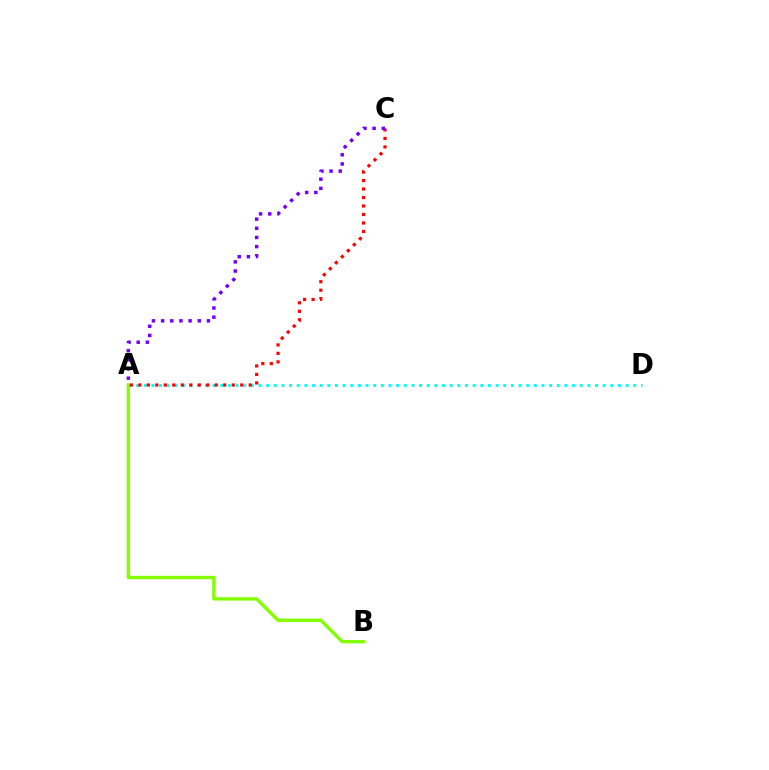{('A', 'D'): [{'color': '#00fff6', 'line_style': 'dotted', 'thickness': 2.08}], ('A', 'B'): [{'color': '#84ff00', 'line_style': 'solid', 'thickness': 2.44}], ('A', 'C'): [{'color': '#ff0000', 'line_style': 'dotted', 'thickness': 2.31}, {'color': '#7200ff', 'line_style': 'dotted', 'thickness': 2.49}]}